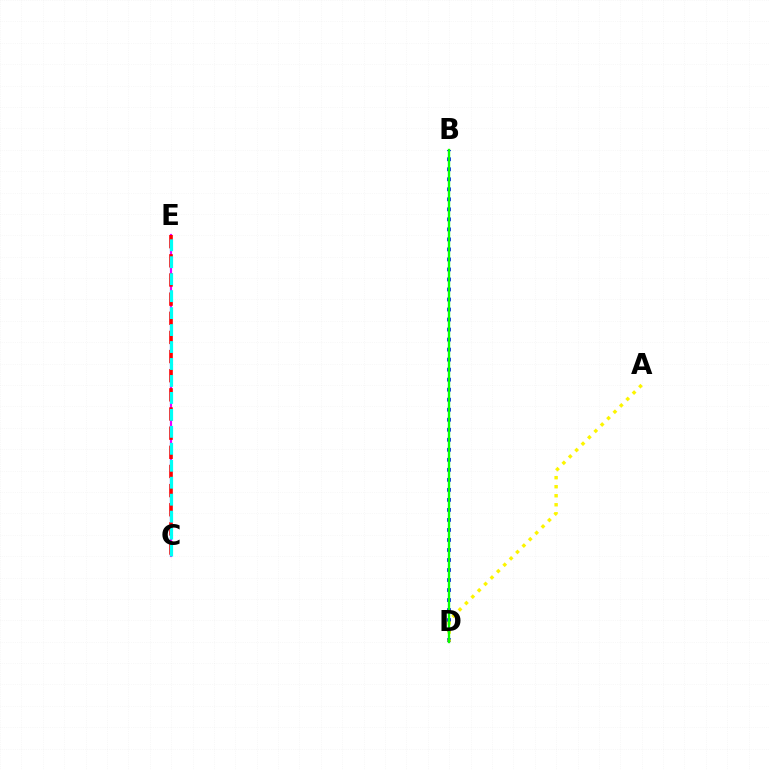{('B', 'D'): [{'color': '#0010ff', 'line_style': 'dotted', 'thickness': 2.72}, {'color': '#08ff00', 'line_style': 'solid', 'thickness': 1.69}], ('C', 'E'): [{'color': '#ee00ff', 'line_style': 'solid', 'thickness': 1.57}, {'color': '#ff0000', 'line_style': 'dashed', 'thickness': 2.6}, {'color': '#00fff6', 'line_style': 'dashed', 'thickness': 2.3}], ('A', 'D'): [{'color': '#fcf500', 'line_style': 'dotted', 'thickness': 2.45}]}